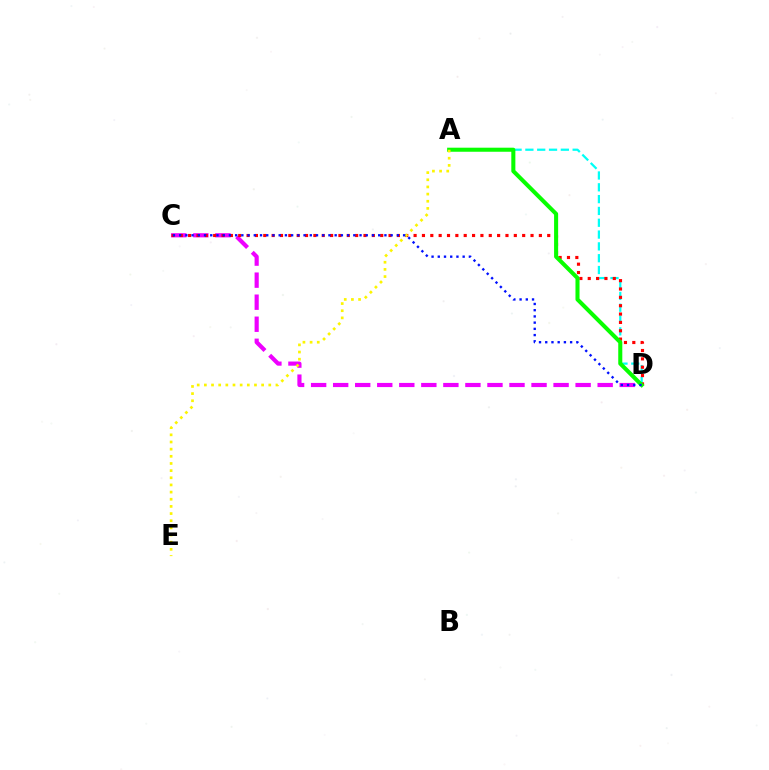{('A', 'D'): [{'color': '#00fff6', 'line_style': 'dashed', 'thickness': 1.61}, {'color': '#08ff00', 'line_style': 'solid', 'thickness': 2.92}], ('C', 'D'): [{'color': '#ee00ff', 'line_style': 'dashed', 'thickness': 2.99}, {'color': '#ff0000', 'line_style': 'dotted', 'thickness': 2.27}, {'color': '#0010ff', 'line_style': 'dotted', 'thickness': 1.69}], ('A', 'E'): [{'color': '#fcf500', 'line_style': 'dotted', 'thickness': 1.94}]}